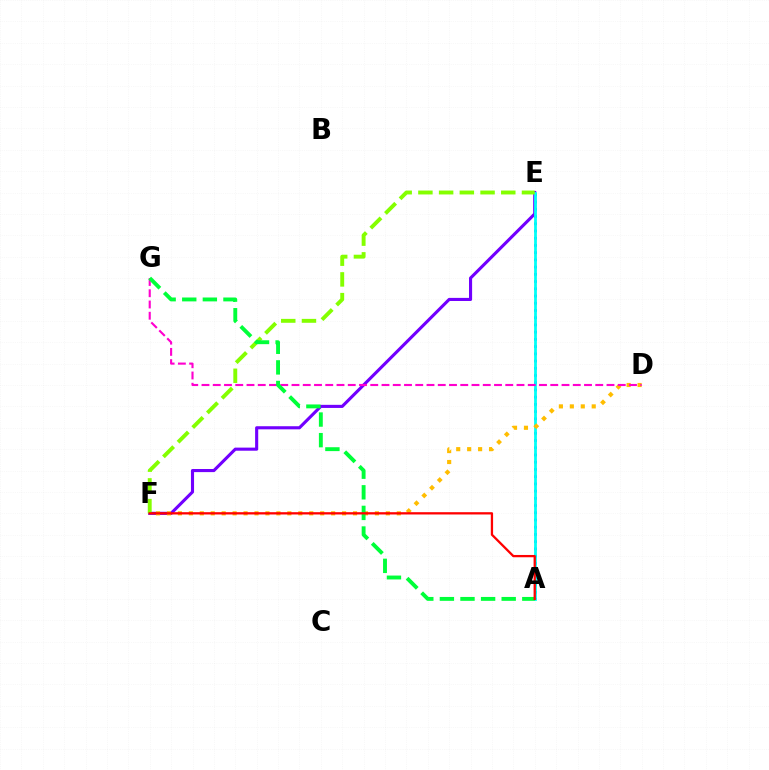{('E', 'F'): [{'color': '#7200ff', 'line_style': 'solid', 'thickness': 2.24}, {'color': '#84ff00', 'line_style': 'dashed', 'thickness': 2.81}], ('A', 'E'): [{'color': '#004bff', 'line_style': 'dotted', 'thickness': 1.96}, {'color': '#00fff6', 'line_style': 'solid', 'thickness': 1.99}], ('D', 'F'): [{'color': '#ffbd00', 'line_style': 'dotted', 'thickness': 2.97}], ('D', 'G'): [{'color': '#ff00cf', 'line_style': 'dashed', 'thickness': 1.53}], ('A', 'G'): [{'color': '#00ff39', 'line_style': 'dashed', 'thickness': 2.8}], ('A', 'F'): [{'color': '#ff0000', 'line_style': 'solid', 'thickness': 1.65}]}